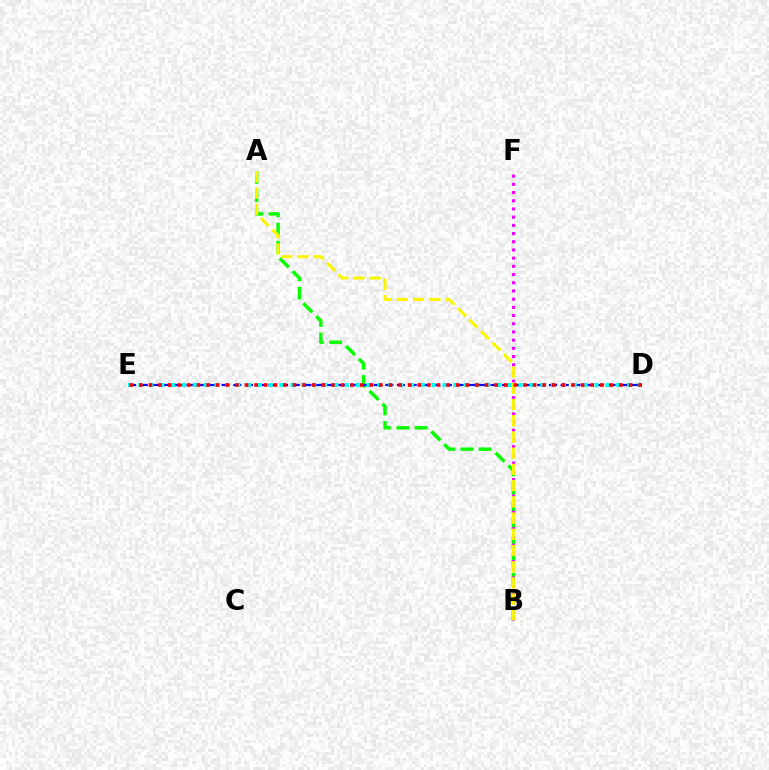{('A', 'B'): [{'color': '#08ff00', 'line_style': 'dashed', 'thickness': 2.48}, {'color': '#fcf500', 'line_style': 'dashed', 'thickness': 2.2}], ('D', 'E'): [{'color': '#0010ff', 'line_style': 'dashed', 'thickness': 1.59}, {'color': '#00fff6', 'line_style': 'dotted', 'thickness': 2.95}, {'color': '#ff0000', 'line_style': 'dotted', 'thickness': 2.61}], ('B', 'F'): [{'color': '#ee00ff', 'line_style': 'dotted', 'thickness': 2.23}]}